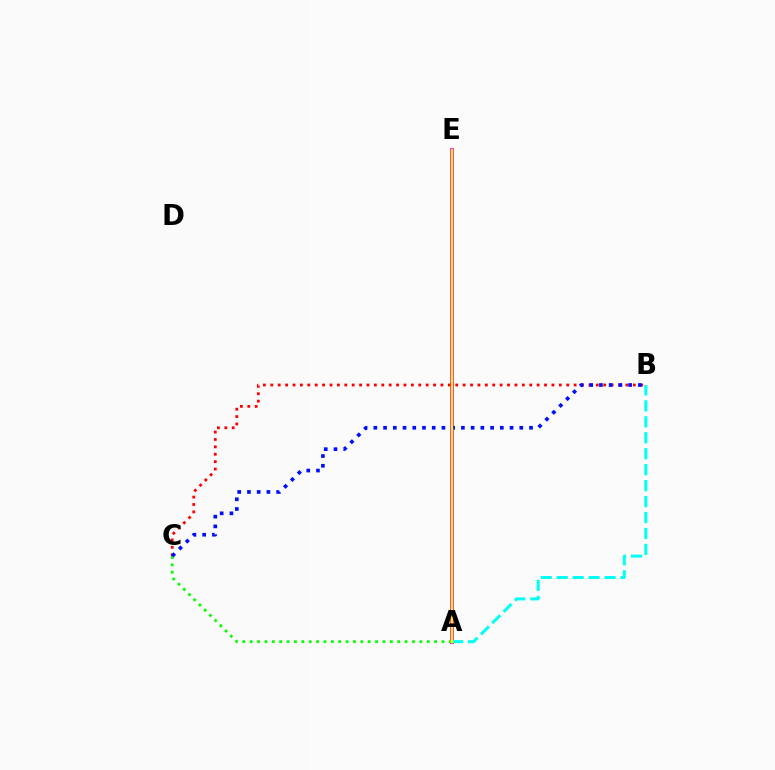{('A', 'E'): [{'color': '#ee00ff', 'line_style': 'solid', 'thickness': 2.8}, {'color': '#fcf500', 'line_style': 'solid', 'thickness': 1.77}], ('B', 'C'): [{'color': '#ff0000', 'line_style': 'dotted', 'thickness': 2.01}, {'color': '#0010ff', 'line_style': 'dotted', 'thickness': 2.64}], ('A', 'C'): [{'color': '#08ff00', 'line_style': 'dotted', 'thickness': 2.0}], ('A', 'B'): [{'color': '#00fff6', 'line_style': 'dashed', 'thickness': 2.17}]}